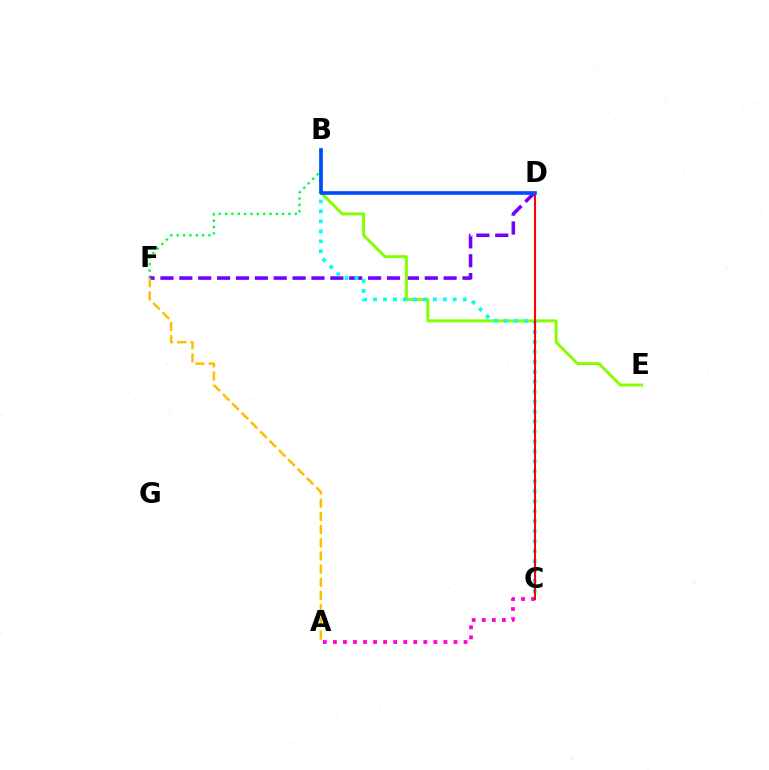{('A', 'C'): [{'color': '#ff00cf', 'line_style': 'dotted', 'thickness': 2.73}], ('B', 'F'): [{'color': '#00ff39', 'line_style': 'dotted', 'thickness': 1.72}], ('D', 'F'): [{'color': '#7200ff', 'line_style': 'dashed', 'thickness': 2.56}], ('B', 'E'): [{'color': '#84ff00', 'line_style': 'solid', 'thickness': 2.14}], ('B', 'C'): [{'color': '#00fff6', 'line_style': 'dotted', 'thickness': 2.71}], ('A', 'F'): [{'color': '#ffbd00', 'line_style': 'dashed', 'thickness': 1.79}], ('C', 'D'): [{'color': '#ff0000', 'line_style': 'solid', 'thickness': 1.51}], ('B', 'D'): [{'color': '#004bff', 'line_style': 'solid', 'thickness': 2.6}]}